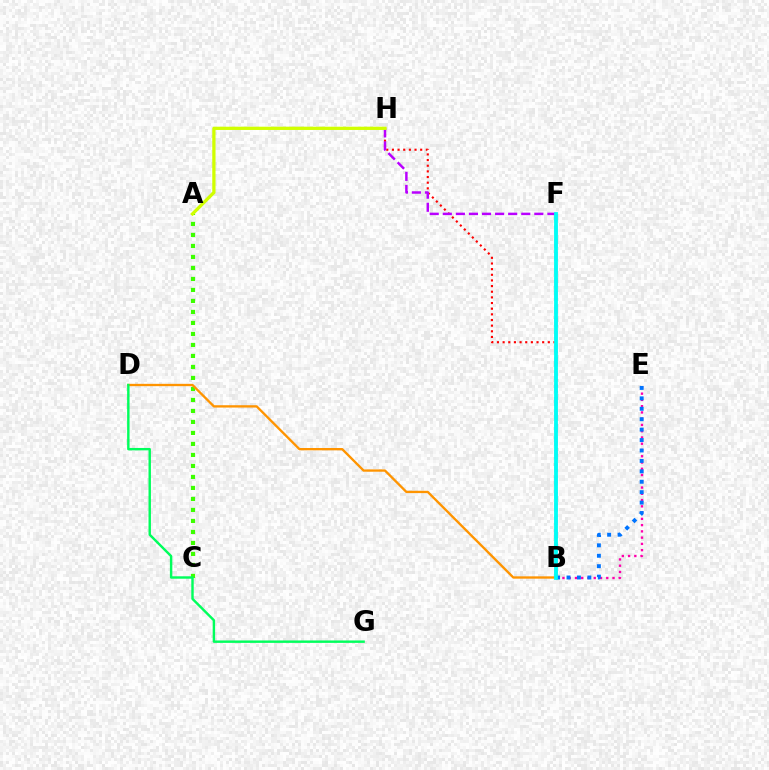{('A', 'C'): [{'color': '#3dff00', 'line_style': 'dotted', 'thickness': 2.99}], ('B', 'D'): [{'color': '#ff9400', 'line_style': 'solid', 'thickness': 1.68}], ('B', 'E'): [{'color': '#ff00ac', 'line_style': 'dotted', 'thickness': 1.7}, {'color': '#0074ff', 'line_style': 'dotted', 'thickness': 2.83}], ('B', 'H'): [{'color': '#ff0000', 'line_style': 'dotted', 'thickness': 1.54}], ('B', 'F'): [{'color': '#2500ff', 'line_style': 'dashed', 'thickness': 1.79}, {'color': '#00fff6', 'line_style': 'solid', 'thickness': 2.73}], ('D', 'G'): [{'color': '#00ff5c', 'line_style': 'solid', 'thickness': 1.74}], ('F', 'H'): [{'color': '#b900ff', 'line_style': 'dashed', 'thickness': 1.78}], ('A', 'H'): [{'color': '#d1ff00', 'line_style': 'solid', 'thickness': 2.35}]}